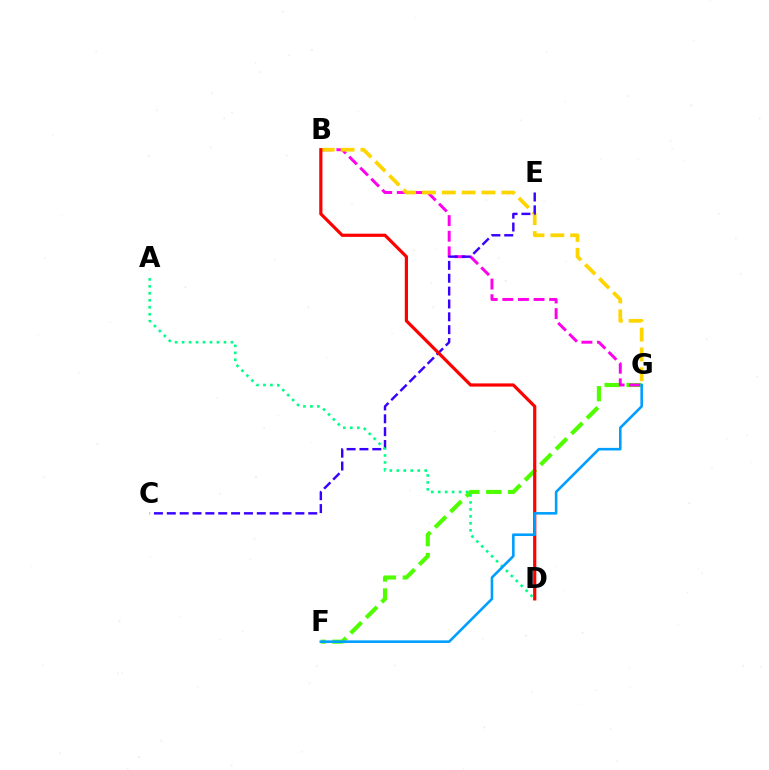{('F', 'G'): [{'color': '#4fff00', 'line_style': 'dashed', 'thickness': 2.97}, {'color': '#009eff', 'line_style': 'solid', 'thickness': 1.86}], ('B', 'G'): [{'color': '#ff00ed', 'line_style': 'dashed', 'thickness': 2.12}, {'color': '#ffd500', 'line_style': 'dashed', 'thickness': 2.69}], ('C', 'E'): [{'color': '#3700ff', 'line_style': 'dashed', 'thickness': 1.75}], ('B', 'D'): [{'color': '#ff0000', 'line_style': 'solid', 'thickness': 2.3}], ('A', 'D'): [{'color': '#00ff86', 'line_style': 'dotted', 'thickness': 1.89}]}